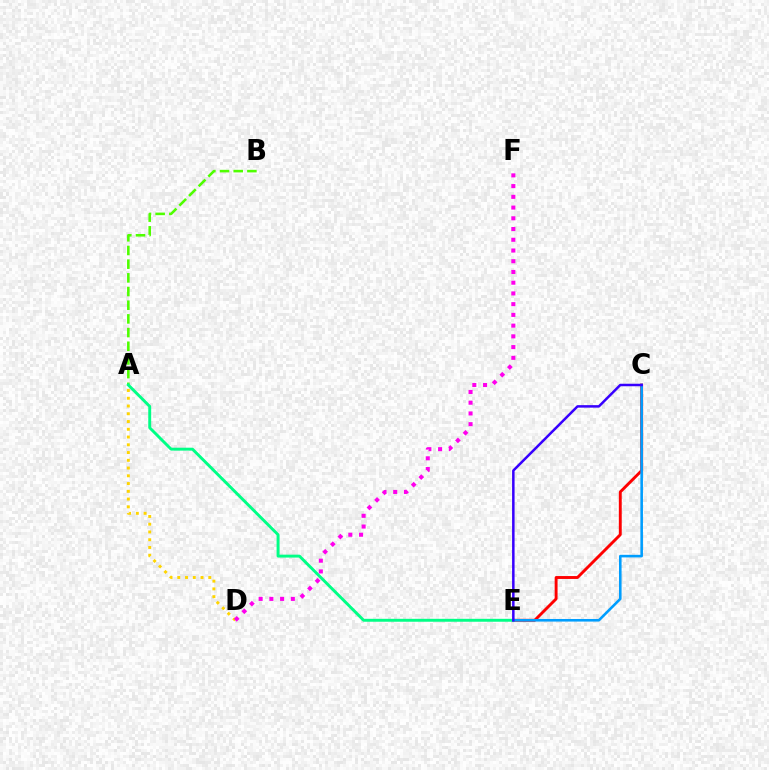{('C', 'E'): [{'color': '#ff0000', 'line_style': 'solid', 'thickness': 2.08}, {'color': '#009eff', 'line_style': 'solid', 'thickness': 1.86}, {'color': '#3700ff', 'line_style': 'solid', 'thickness': 1.8}], ('A', 'B'): [{'color': '#4fff00', 'line_style': 'dashed', 'thickness': 1.86}], ('A', 'D'): [{'color': '#ffd500', 'line_style': 'dotted', 'thickness': 2.11}], ('A', 'E'): [{'color': '#00ff86', 'line_style': 'solid', 'thickness': 2.1}], ('D', 'F'): [{'color': '#ff00ed', 'line_style': 'dotted', 'thickness': 2.92}]}